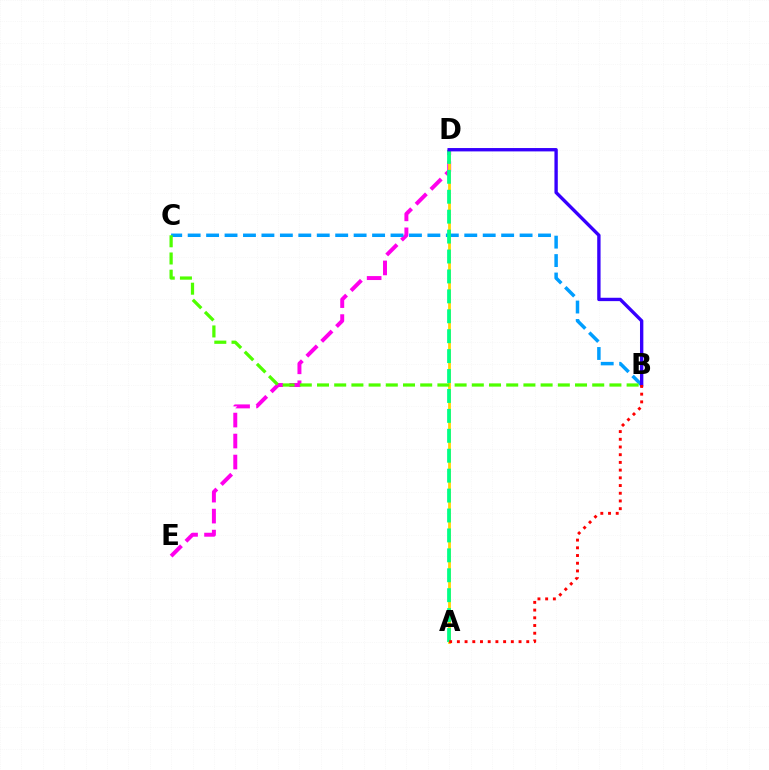{('D', 'E'): [{'color': '#ff00ed', 'line_style': 'dashed', 'thickness': 2.85}], ('A', 'D'): [{'color': '#ffd500', 'line_style': 'solid', 'thickness': 2.02}, {'color': '#00ff86', 'line_style': 'dashed', 'thickness': 2.71}], ('B', 'C'): [{'color': '#009eff', 'line_style': 'dashed', 'thickness': 2.51}, {'color': '#4fff00', 'line_style': 'dashed', 'thickness': 2.34}], ('B', 'D'): [{'color': '#3700ff', 'line_style': 'solid', 'thickness': 2.42}], ('A', 'B'): [{'color': '#ff0000', 'line_style': 'dotted', 'thickness': 2.09}]}